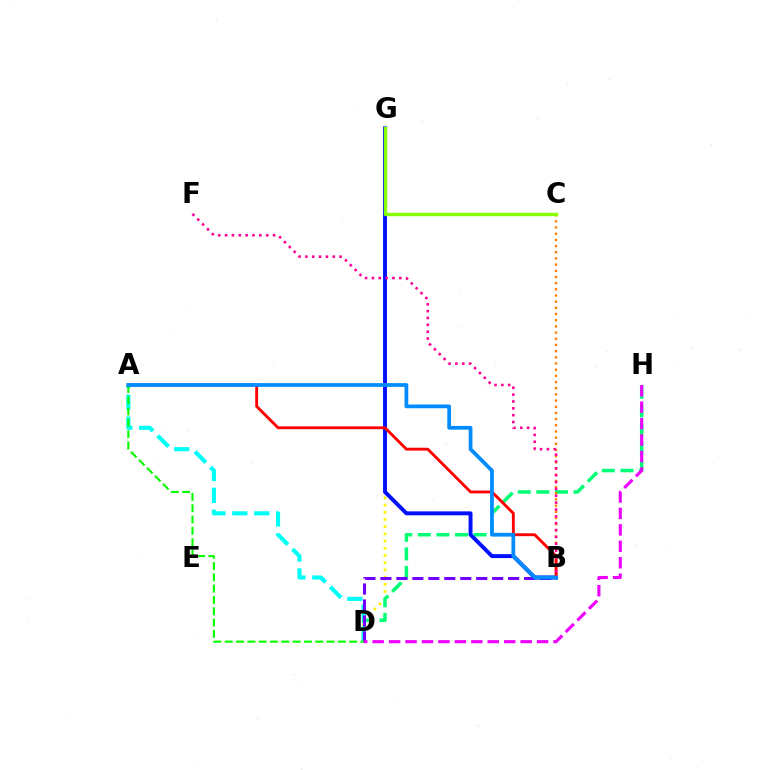{('D', 'G'): [{'color': '#fcf500', 'line_style': 'dotted', 'thickness': 1.96}], ('D', 'H'): [{'color': '#00ff74', 'line_style': 'dashed', 'thickness': 2.53}, {'color': '#ee00ff', 'line_style': 'dashed', 'thickness': 2.23}], ('A', 'D'): [{'color': '#00fff6', 'line_style': 'dashed', 'thickness': 2.98}, {'color': '#08ff00', 'line_style': 'dashed', 'thickness': 1.54}], ('B', 'D'): [{'color': '#7200ff', 'line_style': 'dashed', 'thickness': 2.17}], ('B', 'G'): [{'color': '#0010ff', 'line_style': 'solid', 'thickness': 2.83}], ('B', 'C'): [{'color': '#ff7c00', 'line_style': 'dotted', 'thickness': 1.68}], ('A', 'B'): [{'color': '#ff0000', 'line_style': 'solid', 'thickness': 2.07}, {'color': '#008cff', 'line_style': 'solid', 'thickness': 2.7}], ('C', 'G'): [{'color': '#84ff00', 'line_style': 'solid', 'thickness': 2.45}], ('B', 'F'): [{'color': '#ff0094', 'line_style': 'dotted', 'thickness': 1.86}]}